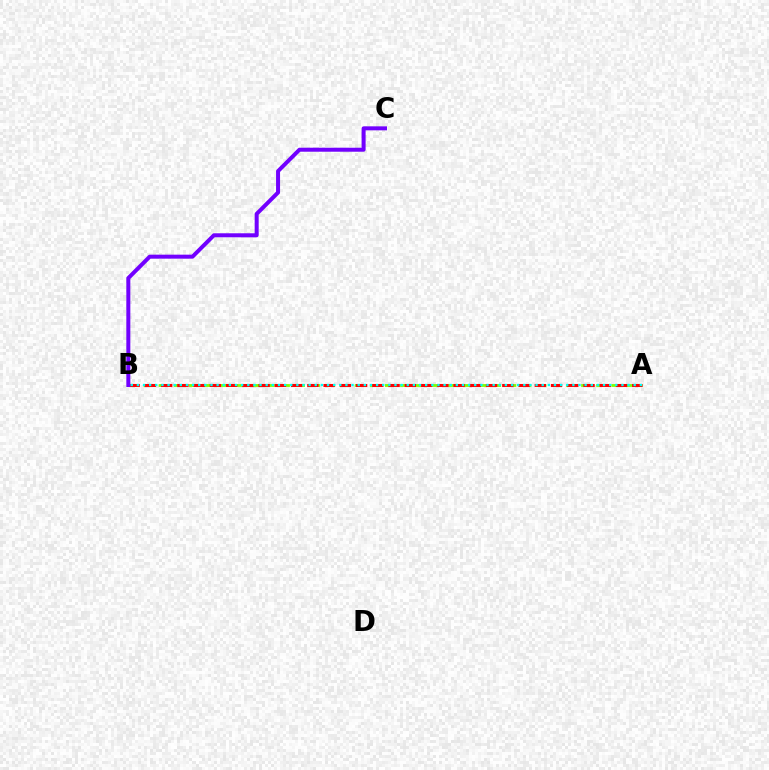{('A', 'B'): [{'color': '#84ff00', 'line_style': 'dashed', 'thickness': 2.05}, {'color': '#ff0000', 'line_style': 'dashed', 'thickness': 2.21}, {'color': '#00fff6', 'line_style': 'dotted', 'thickness': 1.67}], ('B', 'C'): [{'color': '#7200ff', 'line_style': 'solid', 'thickness': 2.88}]}